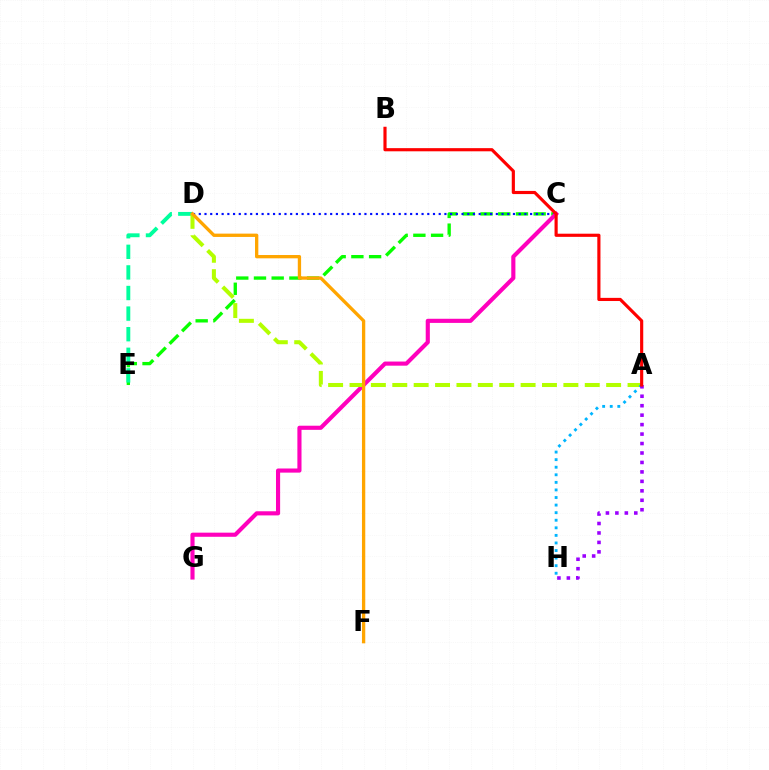{('C', 'E'): [{'color': '#08ff00', 'line_style': 'dashed', 'thickness': 2.41}], ('D', 'E'): [{'color': '#00ff9d', 'line_style': 'dashed', 'thickness': 2.8}], ('C', 'D'): [{'color': '#0010ff', 'line_style': 'dotted', 'thickness': 1.55}], ('C', 'G'): [{'color': '#ff00bd', 'line_style': 'solid', 'thickness': 2.97}], ('A', 'D'): [{'color': '#b3ff00', 'line_style': 'dashed', 'thickness': 2.91}], ('A', 'H'): [{'color': '#00b5ff', 'line_style': 'dotted', 'thickness': 2.06}, {'color': '#9b00ff', 'line_style': 'dotted', 'thickness': 2.57}], ('D', 'F'): [{'color': '#ffa500', 'line_style': 'solid', 'thickness': 2.38}], ('A', 'B'): [{'color': '#ff0000', 'line_style': 'solid', 'thickness': 2.27}]}